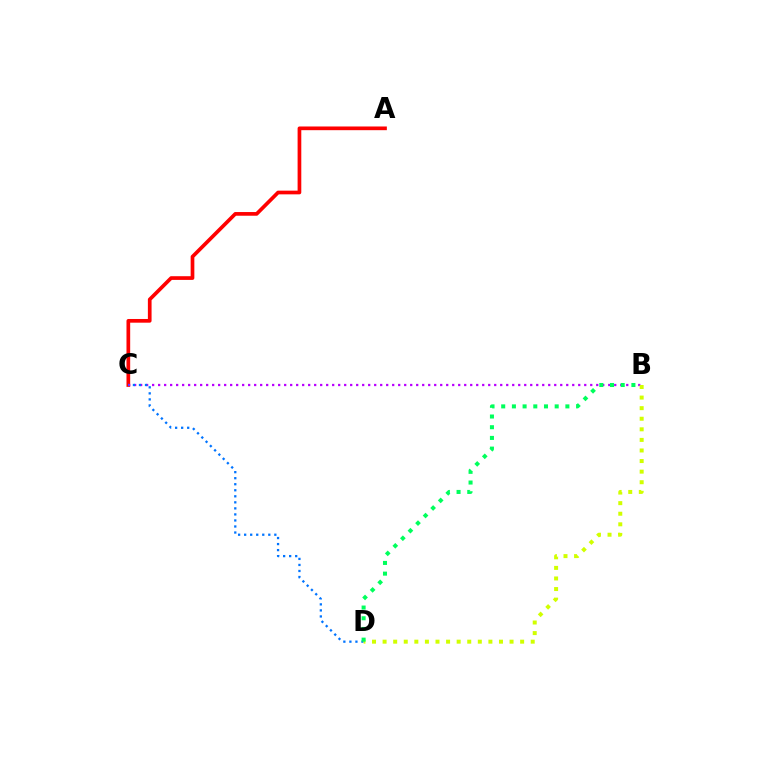{('A', 'C'): [{'color': '#ff0000', 'line_style': 'solid', 'thickness': 2.66}], ('B', 'C'): [{'color': '#b900ff', 'line_style': 'dotted', 'thickness': 1.63}], ('C', 'D'): [{'color': '#0074ff', 'line_style': 'dotted', 'thickness': 1.64}], ('B', 'D'): [{'color': '#d1ff00', 'line_style': 'dotted', 'thickness': 2.87}, {'color': '#00ff5c', 'line_style': 'dotted', 'thickness': 2.91}]}